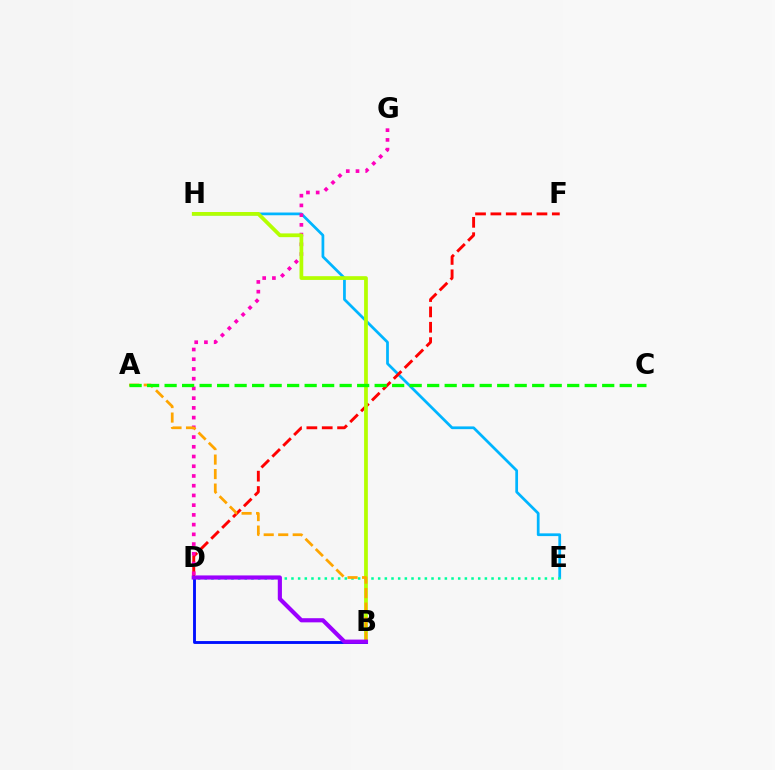{('E', 'H'): [{'color': '#00b5ff', 'line_style': 'solid', 'thickness': 1.97}], ('D', 'F'): [{'color': '#ff0000', 'line_style': 'dashed', 'thickness': 2.09}], ('D', 'G'): [{'color': '#ff00bd', 'line_style': 'dotted', 'thickness': 2.64}], ('B', 'H'): [{'color': '#b3ff00', 'line_style': 'solid', 'thickness': 2.7}], ('D', 'E'): [{'color': '#00ff9d', 'line_style': 'dotted', 'thickness': 1.81}], ('B', 'D'): [{'color': '#0010ff', 'line_style': 'solid', 'thickness': 2.07}, {'color': '#9b00ff', 'line_style': 'solid', 'thickness': 2.99}], ('A', 'B'): [{'color': '#ffa500', 'line_style': 'dashed', 'thickness': 1.97}], ('A', 'C'): [{'color': '#08ff00', 'line_style': 'dashed', 'thickness': 2.38}]}